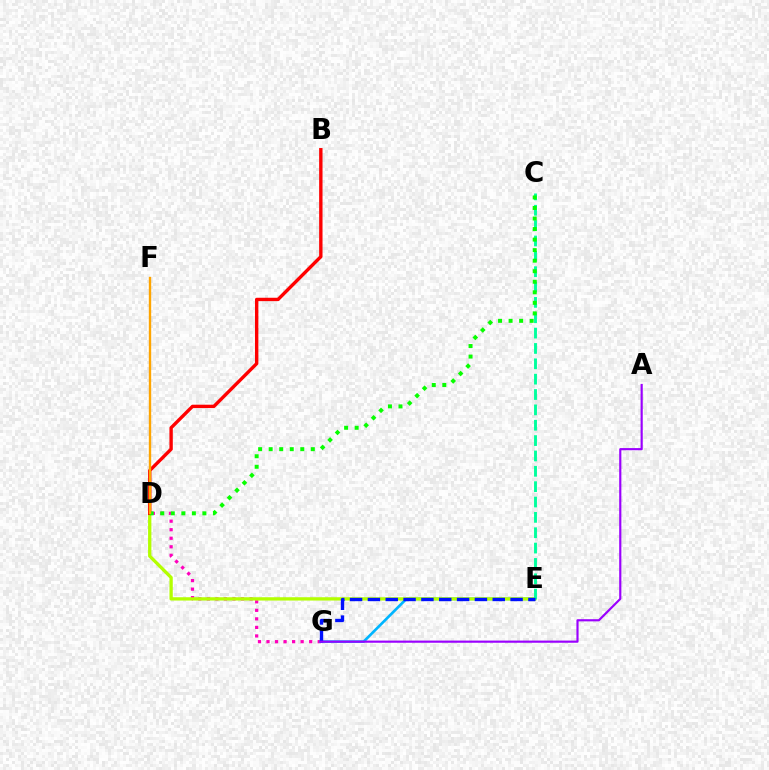{('D', 'G'): [{'color': '#ff00bd', 'line_style': 'dotted', 'thickness': 2.32}], ('E', 'G'): [{'color': '#00b5ff', 'line_style': 'solid', 'thickness': 1.93}, {'color': '#0010ff', 'line_style': 'dashed', 'thickness': 2.42}], ('D', 'E'): [{'color': '#b3ff00', 'line_style': 'solid', 'thickness': 2.38}], ('B', 'D'): [{'color': '#ff0000', 'line_style': 'solid', 'thickness': 2.43}], ('C', 'E'): [{'color': '#00ff9d', 'line_style': 'dashed', 'thickness': 2.09}], ('C', 'D'): [{'color': '#08ff00', 'line_style': 'dotted', 'thickness': 2.86}], ('A', 'G'): [{'color': '#9b00ff', 'line_style': 'solid', 'thickness': 1.56}], ('D', 'F'): [{'color': '#ffa500', 'line_style': 'solid', 'thickness': 1.71}]}